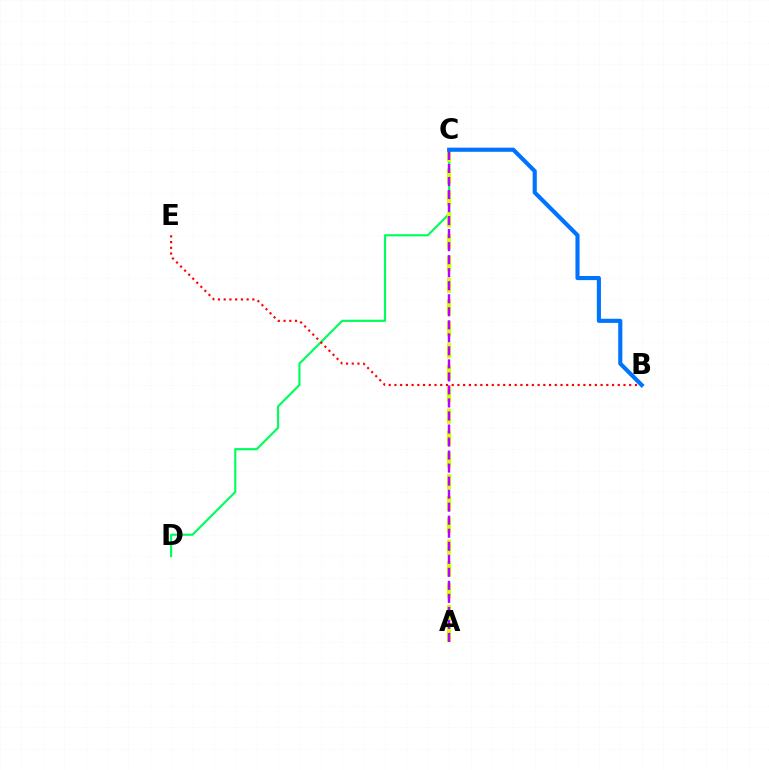{('C', 'D'): [{'color': '#00ff5c', 'line_style': 'solid', 'thickness': 1.56}], ('B', 'E'): [{'color': '#ff0000', 'line_style': 'dotted', 'thickness': 1.56}], ('A', 'C'): [{'color': '#d1ff00', 'line_style': 'dashed', 'thickness': 2.96}, {'color': '#b900ff', 'line_style': 'dashed', 'thickness': 1.77}], ('B', 'C'): [{'color': '#0074ff', 'line_style': 'solid', 'thickness': 2.97}]}